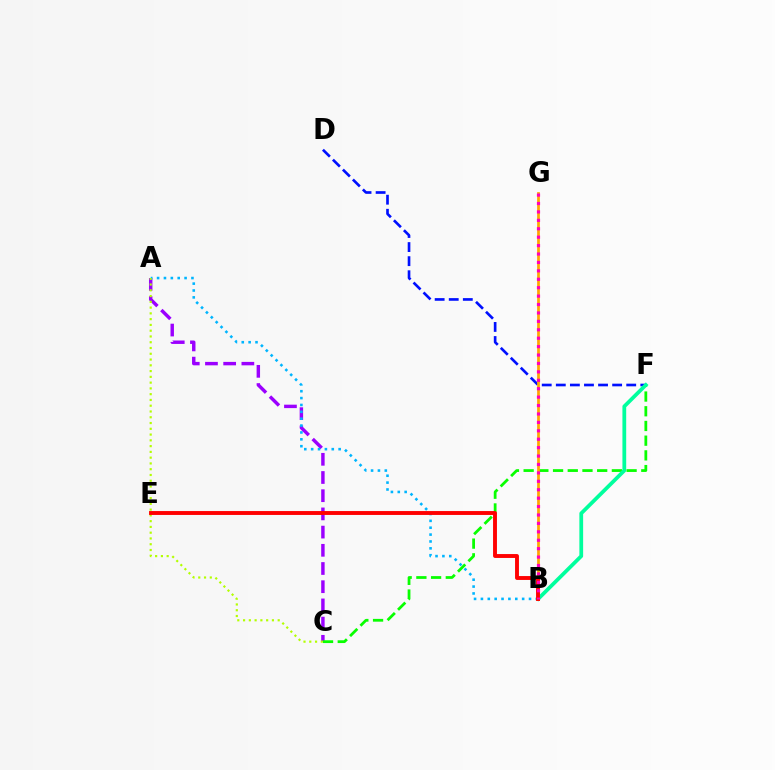{('A', 'C'): [{'color': '#9b00ff', 'line_style': 'dashed', 'thickness': 2.47}, {'color': '#b3ff00', 'line_style': 'dotted', 'thickness': 1.57}], ('A', 'B'): [{'color': '#00b5ff', 'line_style': 'dotted', 'thickness': 1.87}], ('D', 'F'): [{'color': '#0010ff', 'line_style': 'dashed', 'thickness': 1.91}], ('C', 'F'): [{'color': '#08ff00', 'line_style': 'dashed', 'thickness': 2.0}], ('B', 'F'): [{'color': '#00ff9d', 'line_style': 'solid', 'thickness': 2.71}], ('B', 'G'): [{'color': '#ffa500', 'line_style': 'solid', 'thickness': 1.97}, {'color': '#ff00bd', 'line_style': 'dotted', 'thickness': 2.29}], ('B', 'E'): [{'color': '#ff0000', 'line_style': 'solid', 'thickness': 2.8}]}